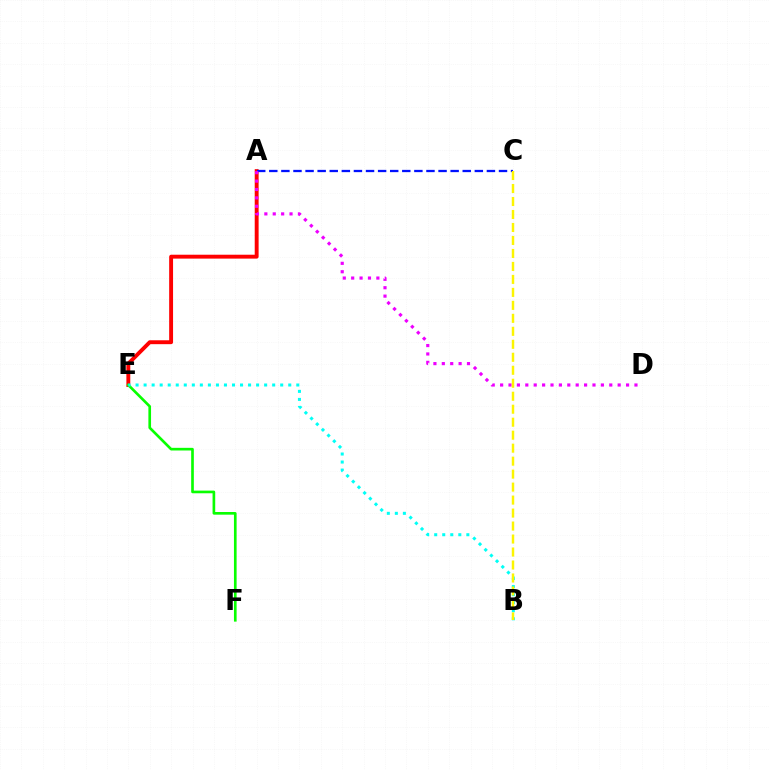{('A', 'E'): [{'color': '#ff0000', 'line_style': 'solid', 'thickness': 2.81}], ('E', 'F'): [{'color': '#08ff00', 'line_style': 'solid', 'thickness': 1.92}], ('A', 'C'): [{'color': '#0010ff', 'line_style': 'dashed', 'thickness': 1.64}], ('A', 'D'): [{'color': '#ee00ff', 'line_style': 'dotted', 'thickness': 2.28}], ('B', 'E'): [{'color': '#00fff6', 'line_style': 'dotted', 'thickness': 2.18}], ('B', 'C'): [{'color': '#fcf500', 'line_style': 'dashed', 'thickness': 1.76}]}